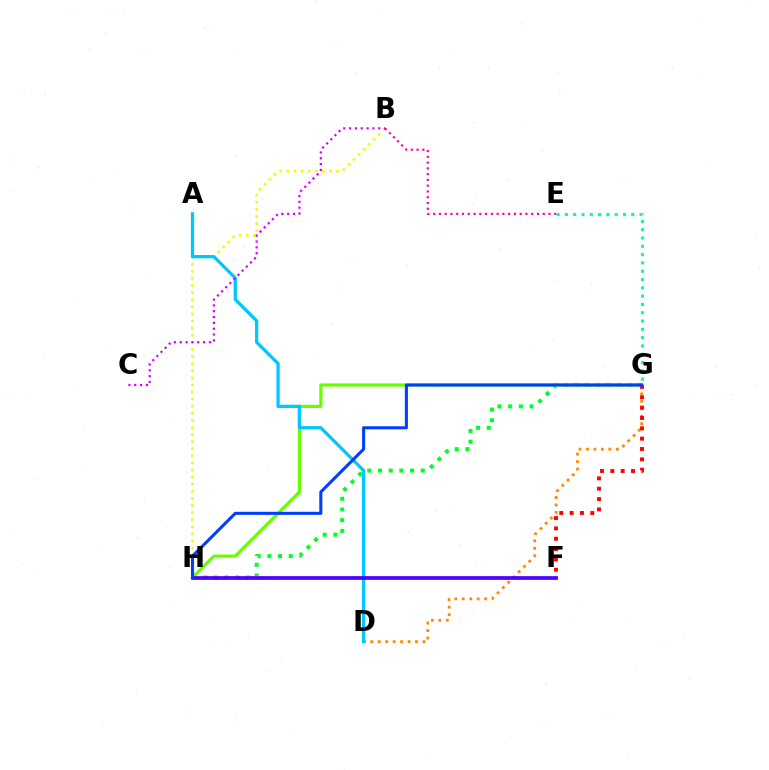{('B', 'H'): [{'color': '#eeff00', 'line_style': 'dotted', 'thickness': 1.93}], ('G', 'H'): [{'color': '#00ff27', 'line_style': 'dotted', 'thickness': 2.91}, {'color': '#66ff00', 'line_style': 'solid', 'thickness': 2.3}, {'color': '#003fff', 'line_style': 'solid', 'thickness': 2.21}], ('D', 'G'): [{'color': '#ff8800', 'line_style': 'dotted', 'thickness': 2.03}], ('E', 'G'): [{'color': '#00ffaf', 'line_style': 'dotted', 'thickness': 2.26}], ('A', 'D'): [{'color': '#00c7ff', 'line_style': 'solid', 'thickness': 2.36}], ('B', 'C'): [{'color': '#d600ff', 'line_style': 'dotted', 'thickness': 1.58}], ('F', 'H'): [{'color': '#4f00ff', 'line_style': 'solid', 'thickness': 2.69}], ('B', 'E'): [{'color': '#ff00a0', 'line_style': 'dotted', 'thickness': 1.57}], ('F', 'G'): [{'color': '#ff0000', 'line_style': 'dotted', 'thickness': 2.81}]}